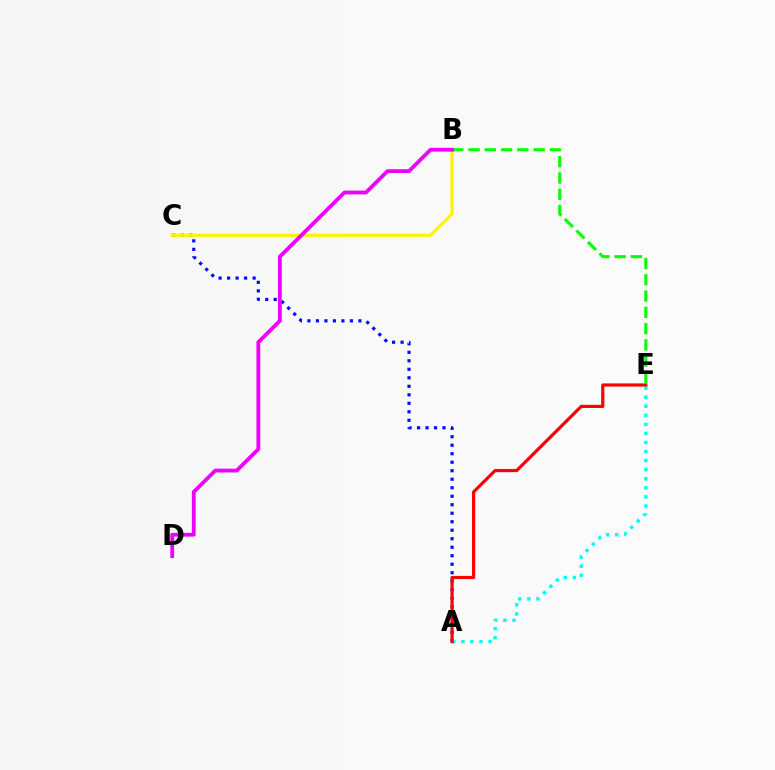{('A', 'C'): [{'color': '#0010ff', 'line_style': 'dotted', 'thickness': 2.31}], ('B', 'E'): [{'color': '#08ff00', 'line_style': 'dashed', 'thickness': 2.21}], ('A', 'E'): [{'color': '#00fff6', 'line_style': 'dotted', 'thickness': 2.46}, {'color': '#ff0000', 'line_style': 'solid', 'thickness': 2.29}], ('B', 'C'): [{'color': '#fcf500', 'line_style': 'solid', 'thickness': 2.29}], ('B', 'D'): [{'color': '#ee00ff', 'line_style': 'solid', 'thickness': 2.75}]}